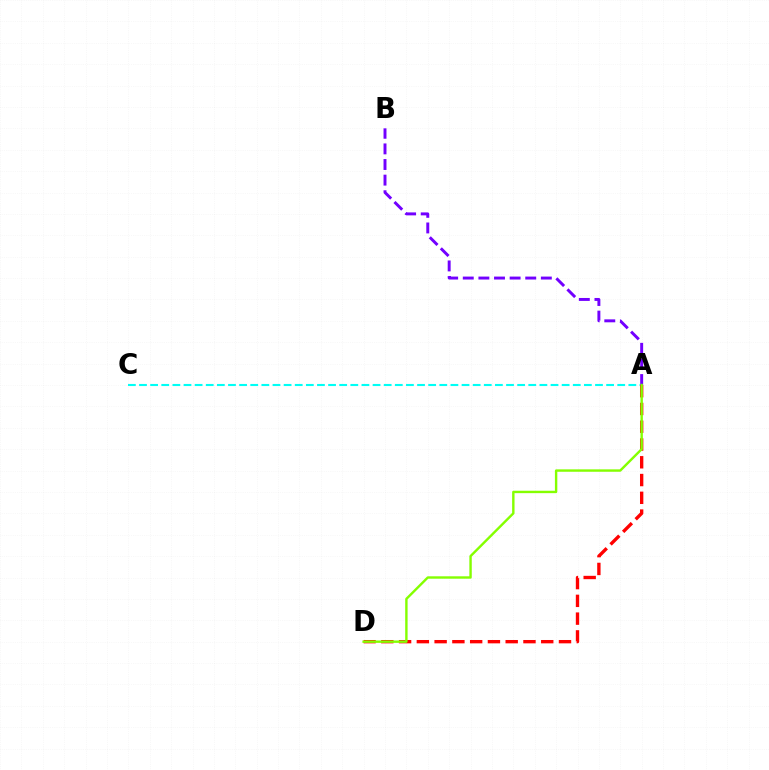{('A', 'C'): [{'color': '#00fff6', 'line_style': 'dashed', 'thickness': 1.51}], ('A', 'B'): [{'color': '#7200ff', 'line_style': 'dashed', 'thickness': 2.12}], ('A', 'D'): [{'color': '#ff0000', 'line_style': 'dashed', 'thickness': 2.41}, {'color': '#84ff00', 'line_style': 'solid', 'thickness': 1.73}]}